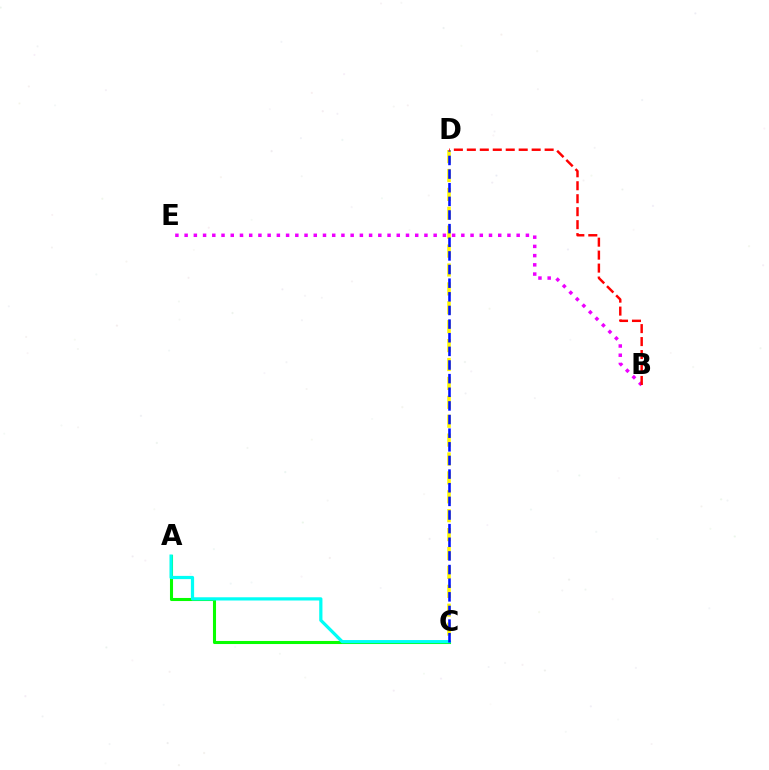{('C', 'D'): [{'color': '#fcf500', 'line_style': 'dashed', 'thickness': 2.57}, {'color': '#0010ff', 'line_style': 'dashed', 'thickness': 1.85}], ('A', 'C'): [{'color': '#08ff00', 'line_style': 'solid', 'thickness': 2.21}, {'color': '#00fff6', 'line_style': 'solid', 'thickness': 2.32}], ('B', 'E'): [{'color': '#ee00ff', 'line_style': 'dotted', 'thickness': 2.51}], ('B', 'D'): [{'color': '#ff0000', 'line_style': 'dashed', 'thickness': 1.76}]}